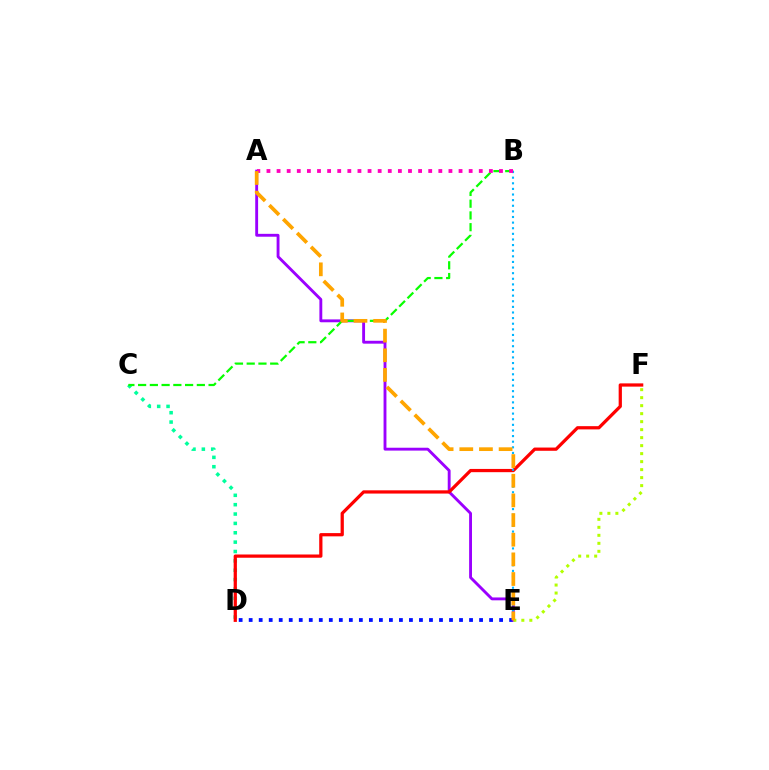{('C', 'D'): [{'color': '#00ff9d', 'line_style': 'dotted', 'thickness': 2.54}], ('D', 'E'): [{'color': '#0010ff', 'line_style': 'dotted', 'thickness': 2.72}], ('A', 'E'): [{'color': '#9b00ff', 'line_style': 'solid', 'thickness': 2.07}, {'color': '#ffa500', 'line_style': 'dashed', 'thickness': 2.67}], ('B', 'C'): [{'color': '#08ff00', 'line_style': 'dashed', 'thickness': 1.6}], ('D', 'F'): [{'color': '#ff0000', 'line_style': 'solid', 'thickness': 2.33}], ('B', 'E'): [{'color': '#00b5ff', 'line_style': 'dotted', 'thickness': 1.53}], ('E', 'F'): [{'color': '#b3ff00', 'line_style': 'dotted', 'thickness': 2.17}], ('A', 'B'): [{'color': '#ff00bd', 'line_style': 'dotted', 'thickness': 2.75}]}